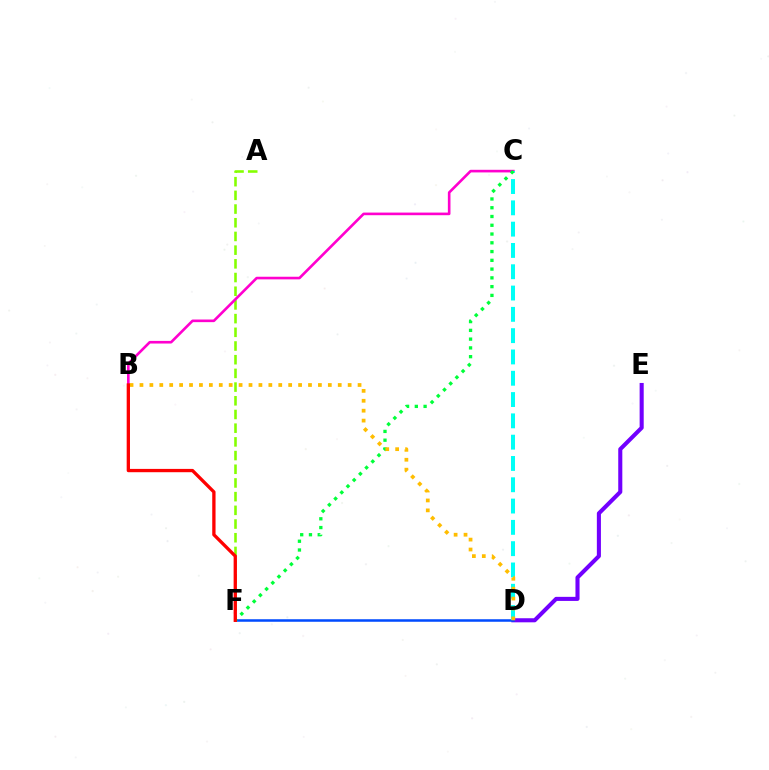{('A', 'F'): [{'color': '#84ff00', 'line_style': 'dashed', 'thickness': 1.86}], ('D', 'E'): [{'color': '#7200ff', 'line_style': 'solid', 'thickness': 2.93}], ('D', 'F'): [{'color': '#004bff', 'line_style': 'solid', 'thickness': 1.82}], ('B', 'C'): [{'color': '#ff00cf', 'line_style': 'solid', 'thickness': 1.89}], ('C', 'D'): [{'color': '#00fff6', 'line_style': 'dashed', 'thickness': 2.89}], ('C', 'F'): [{'color': '#00ff39', 'line_style': 'dotted', 'thickness': 2.38}], ('B', 'D'): [{'color': '#ffbd00', 'line_style': 'dotted', 'thickness': 2.69}], ('B', 'F'): [{'color': '#ff0000', 'line_style': 'solid', 'thickness': 2.38}]}